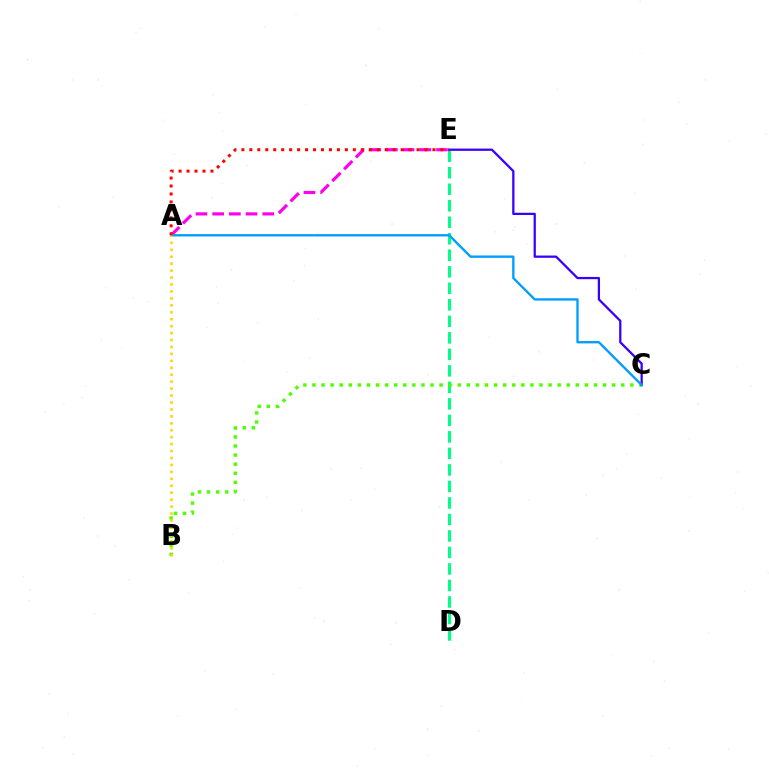{('A', 'E'): [{'color': '#ff00ed', 'line_style': 'dashed', 'thickness': 2.27}, {'color': '#ff0000', 'line_style': 'dotted', 'thickness': 2.16}], ('D', 'E'): [{'color': '#00ff86', 'line_style': 'dashed', 'thickness': 2.24}], ('B', 'C'): [{'color': '#4fff00', 'line_style': 'dotted', 'thickness': 2.47}], ('C', 'E'): [{'color': '#3700ff', 'line_style': 'solid', 'thickness': 1.63}], ('A', 'C'): [{'color': '#009eff', 'line_style': 'solid', 'thickness': 1.7}], ('A', 'B'): [{'color': '#ffd500', 'line_style': 'dotted', 'thickness': 1.89}]}